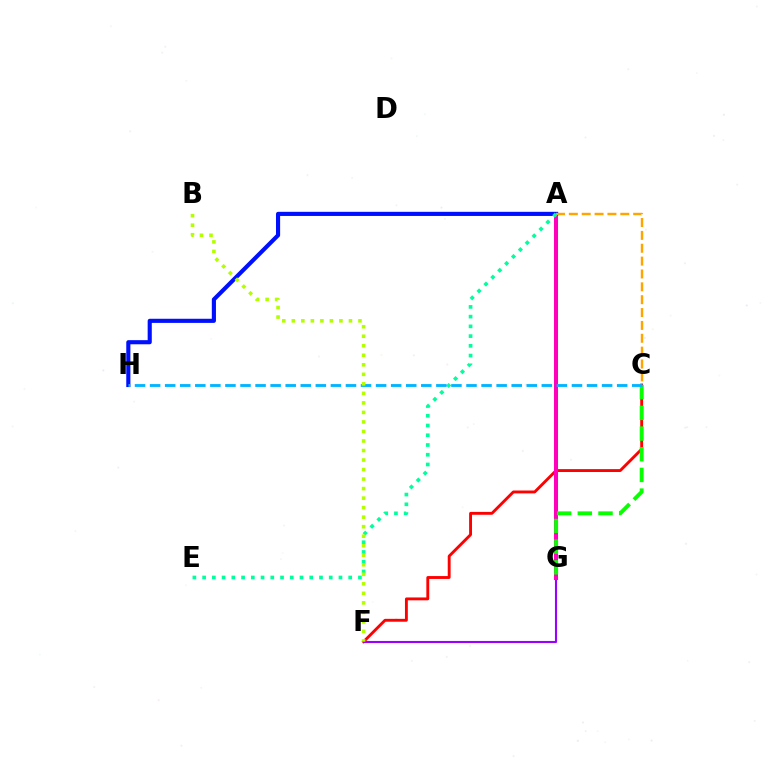{('C', 'F'): [{'color': '#ff0000', 'line_style': 'solid', 'thickness': 2.07}], ('F', 'G'): [{'color': '#9b00ff', 'line_style': 'solid', 'thickness': 1.51}], ('A', 'G'): [{'color': '#ff00bd', 'line_style': 'solid', 'thickness': 2.91}], ('A', 'H'): [{'color': '#0010ff', 'line_style': 'solid', 'thickness': 2.97}], ('A', 'C'): [{'color': '#ffa500', 'line_style': 'dashed', 'thickness': 1.75}], ('C', 'G'): [{'color': '#08ff00', 'line_style': 'dashed', 'thickness': 2.81}], ('A', 'E'): [{'color': '#00ff9d', 'line_style': 'dotted', 'thickness': 2.65}], ('C', 'H'): [{'color': '#00b5ff', 'line_style': 'dashed', 'thickness': 2.05}], ('B', 'F'): [{'color': '#b3ff00', 'line_style': 'dotted', 'thickness': 2.59}]}